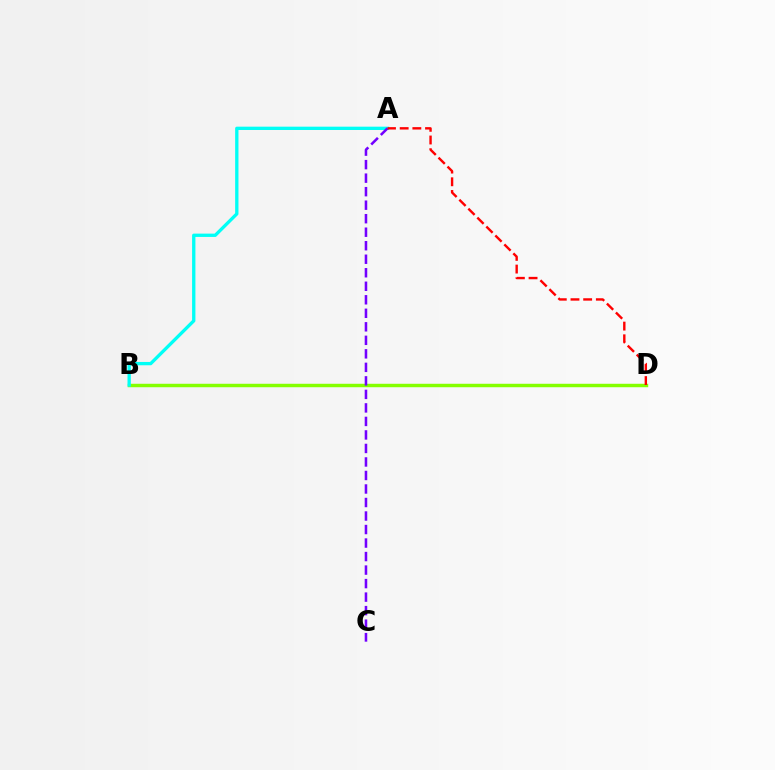{('B', 'D'): [{'color': '#84ff00', 'line_style': 'solid', 'thickness': 2.48}], ('A', 'B'): [{'color': '#00fff6', 'line_style': 'solid', 'thickness': 2.39}], ('A', 'C'): [{'color': '#7200ff', 'line_style': 'dashed', 'thickness': 1.84}], ('A', 'D'): [{'color': '#ff0000', 'line_style': 'dashed', 'thickness': 1.72}]}